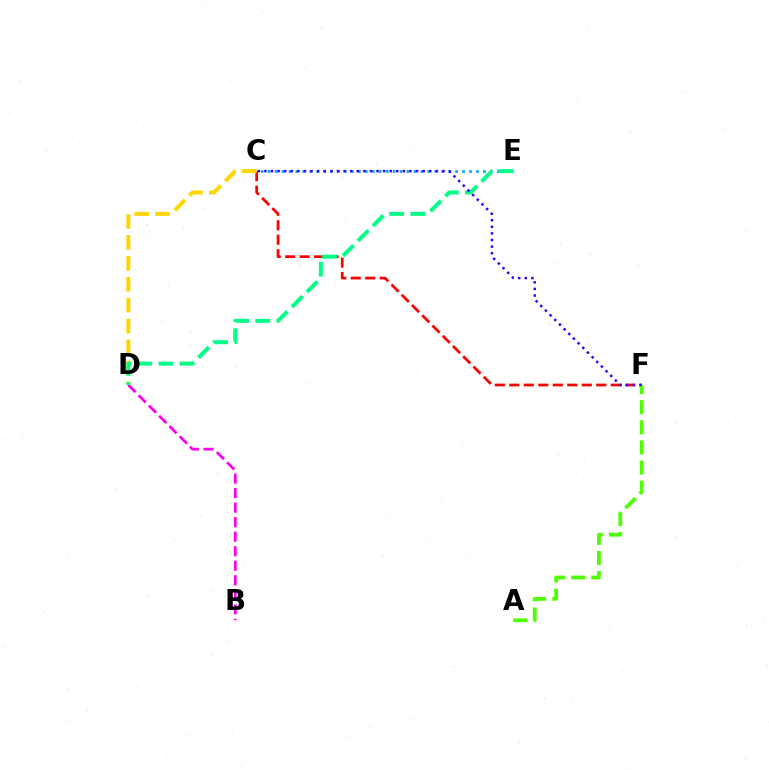{('C', 'F'): [{'color': '#ff0000', 'line_style': 'dashed', 'thickness': 1.97}, {'color': '#3700ff', 'line_style': 'dotted', 'thickness': 1.79}], ('C', 'D'): [{'color': '#ffd500', 'line_style': 'dashed', 'thickness': 2.84}], ('C', 'E'): [{'color': '#009eff', 'line_style': 'dotted', 'thickness': 1.89}], ('B', 'D'): [{'color': '#ff00ed', 'line_style': 'dashed', 'thickness': 1.97}], ('A', 'F'): [{'color': '#4fff00', 'line_style': 'dashed', 'thickness': 2.73}], ('D', 'E'): [{'color': '#00ff86', 'line_style': 'dashed', 'thickness': 2.88}]}